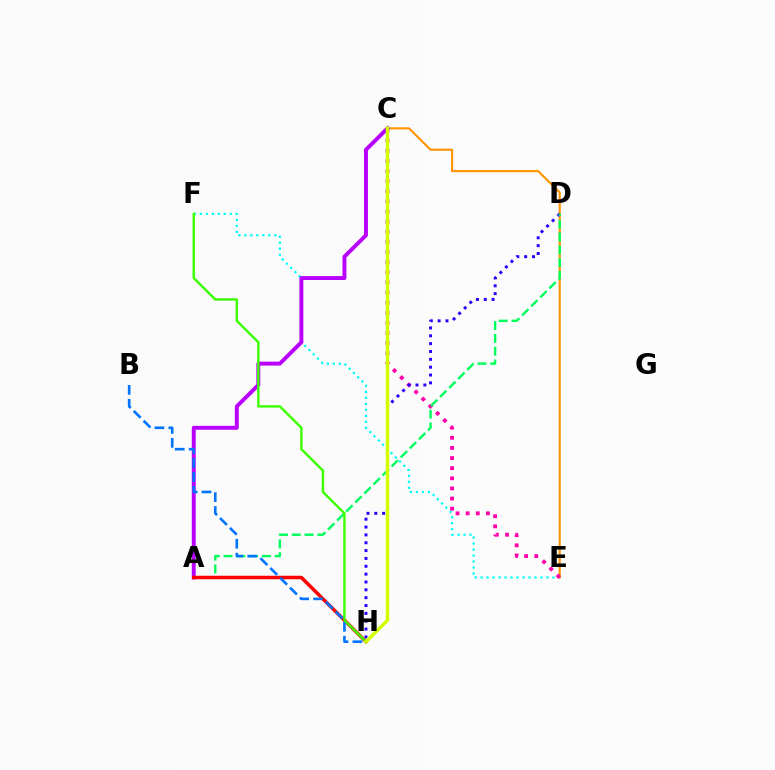{('E', 'F'): [{'color': '#00fff6', 'line_style': 'dotted', 'thickness': 1.63}], ('C', 'E'): [{'color': '#ff9400', 'line_style': 'solid', 'thickness': 1.53}, {'color': '#ff00ac', 'line_style': 'dotted', 'thickness': 2.75}], ('A', 'C'): [{'color': '#b900ff', 'line_style': 'solid', 'thickness': 2.82}], ('D', 'H'): [{'color': '#2500ff', 'line_style': 'dotted', 'thickness': 2.13}], ('A', 'D'): [{'color': '#00ff5c', 'line_style': 'dashed', 'thickness': 1.74}], ('A', 'H'): [{'color': '#ff0000', 'line_style': 'solid', 'thickness': 2.51}], ('B', 'H'): [{'color': '#0074ff', 'line_style': 'dashed', 'thickness': 1.89}], ('F', 'H'): [{'color': '#3dff00', 'line_style': 'solid', 'thickness': 1.75}], ('C', 'H'): [{'color': '#d1ff00', 'line_style': 'solid', 'thickness': 2.52}]}